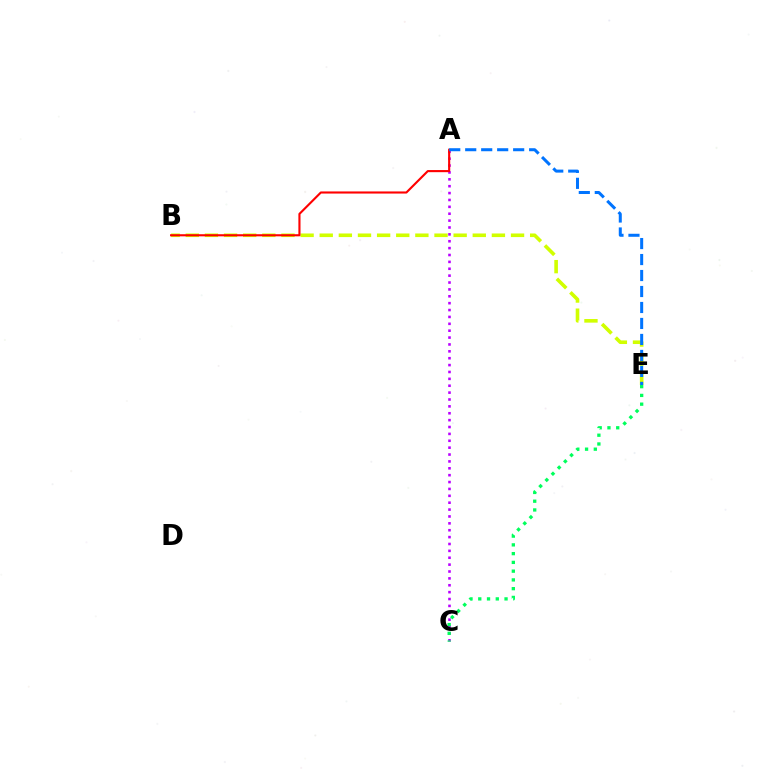{('A', 'C'): [{'color': '#b900ff', 'line_style': 'dotted', 'thickness': 1.87}], ('C', 'E'): [{'color': '#00ff5c', 'line_style': 'dotted', 'thickness': 2.38}], ('B', 'E'): [{'color': '#d1ff00', 'line_style': 'dashed', 'thickness': 2.6}], ('A', 'B'): [{'color': '#ff0000', 'line_style': 'solid', 'thickness': 1.53}], ('A', 'E'): [{'color': '#0074ff', 'line_style': 'dashed', 'thickness': 2.17}]}